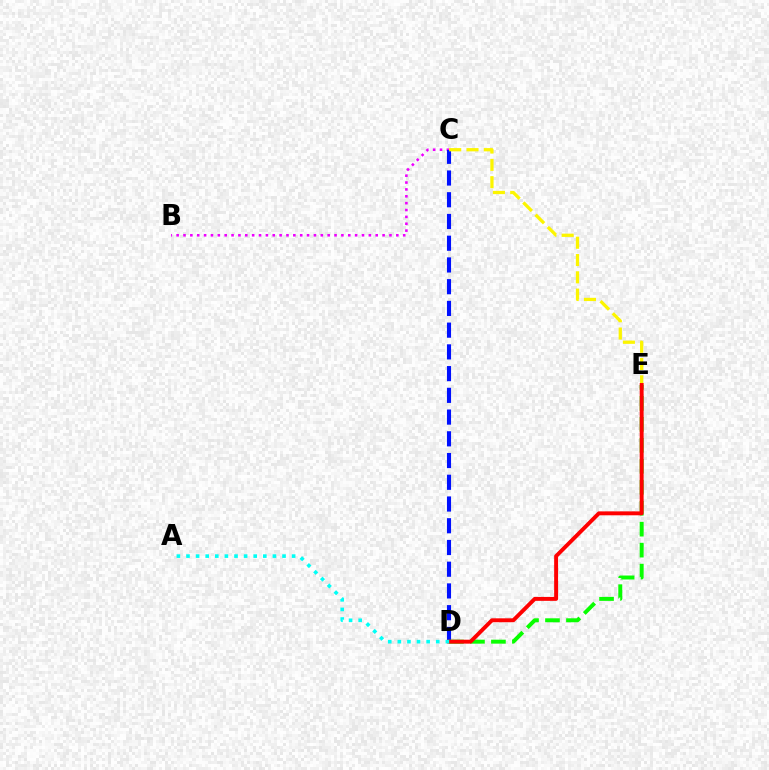{('B', 'C'): [{'color': '#ee00ff', 'line_style': 'dotted', 'thickness': 1.87}], ('C', 'D'): [{'color': '#0010ff', 'line_style': 'dashed', 'thickness': 2.95}], ('C', 'E'): [{'color': '#fcf500', 'line_style': 'dashed', 'thickness': 2.35}], ('D', 'E'): [{'color': '#08ff00', 'line_style': 'dashed', 'thickness': 2.85}, {'color': '#ff0000', 'line_style': 'solid', 'thickness': 2.82}], ('A', 'D'): [{'color': '#00fff6', 'line_style': 'dotted', 'thickness': 2.61}]}